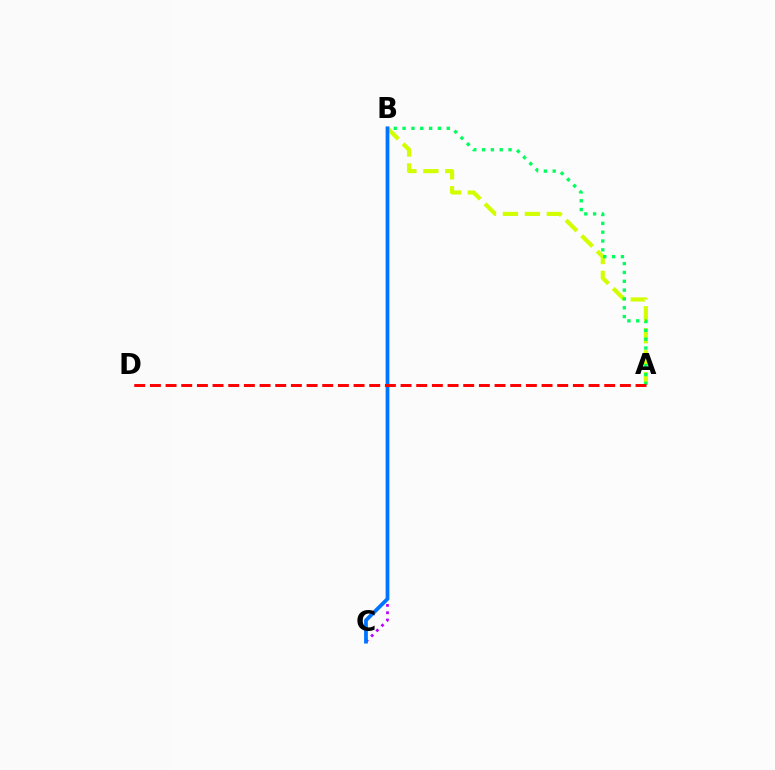{('A', 'B'): [{'color': '#d1ff00', 'line_style': 'dashed', 'thickness': 2.98}, {'color': '#00ff5c', 'line_style': 'dotted', 'thickness': 2.4}], ('B', 'C'): [{'color': '#b900ff', 'line_style': 'dotted', 'thickness': 1.98}, {'color': '#0074ff', 'line_style': 'solid', 'thickness': 2.7}], ('A', 'D'): [{'color': '#ff0000', 'line_style': 'dashed', 'thickness': 2.13}]}